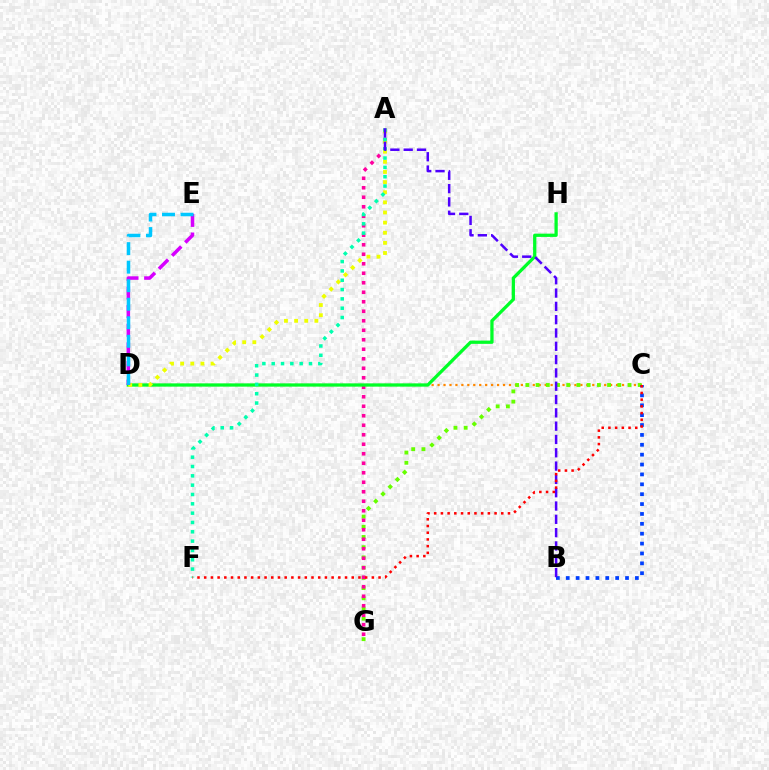{('C', 'D'): [{'color': '#ff8800', 'line_style': 'dotted', 'thickness': 1.62}], ('C', 'G'): [{'color': '#66ff00', 'line_style': 'dotted', 'thickness': 2.78}], ('B', 'C'): [{'color': '#003fff', 'line_style': 'dotted', 'thickness': 2.68}], ('A', 'G'): [{'color': '#ff00a0', 'line_style': 'dotted', 'thickness': 2.58}], ('D', 'H'): [{'color': '#00ff27', 'line_style': 'solid', 'thickness': 2.35}], ('A', 'D'): [{'color': '#eeff00', 'line_style': 'dotted', 'thickness': 2.75}], ('A', 'F'): [{'color': '#00ffaf', 'line_style': 'dotted', 'thickness': 2.53}], ('A', 'B'): [{'color': '#4f00ff', 'line_style': 'dashed', 'thickness': 1.81}], ('C', 'F'): [{'color': '#ff0000', 'line_style': 'dotted', 'thickness': 1.82}], ('D', 'E'): [{'color': '#d600ff', 'line_style': 'dashed', 'thickness': 2.53}, {'color': '#00c7ff', 'line_style': 'dashed', 'thickness': 2.52}]}